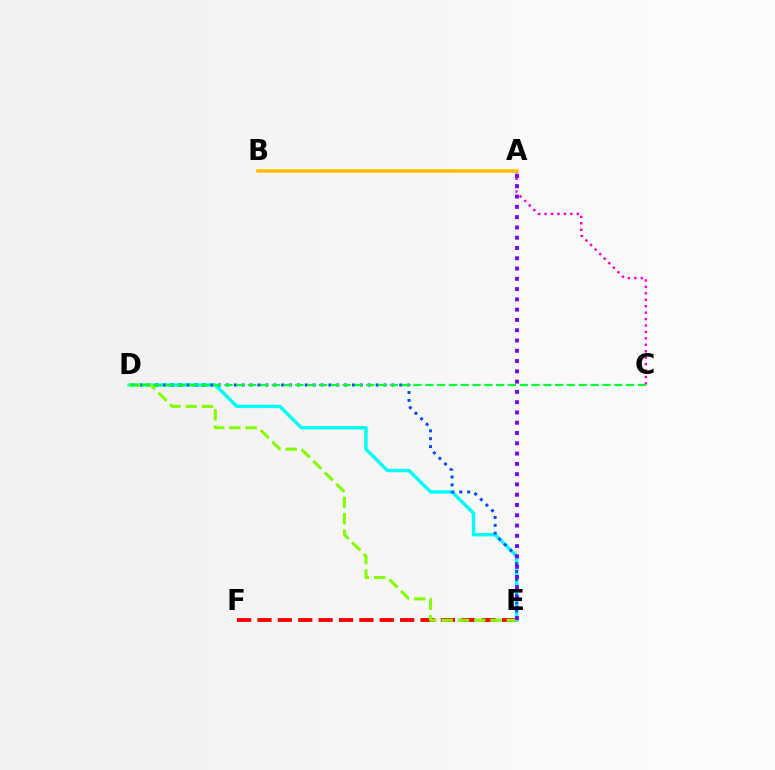{('D', 'E'): [{'color': '#00fff6', 'line_style': 'solid', 'thickness': 2.46}, {'color': '#004bff', 'line_style': 'dotted', 'thickness': 2.14}, {'color': '#84ff00', 'line_style': 'dashed', 'thickness': 2.21}], ('A', 'C'): [{'color': '#ff00cf', 'line_style': 'dotted', 'thickness': 1.75}], ('E', 'F'): [{'color': '#ff0000', 'line_style': 'dashed', 'thickness': 2.77}], ('A', 'B'): [{'color': '#ffbd00', 'line_style': 'solid', 'thickness': 2.54}], ('A', 'E'): [{'color': '#7200ff', 'line_style': 'dotted', 'thickness': 2.79}], ('C', 'D'): [{'color': '#00ff39', 'line_style': 'dashed', 'thickness': 1.6}]}